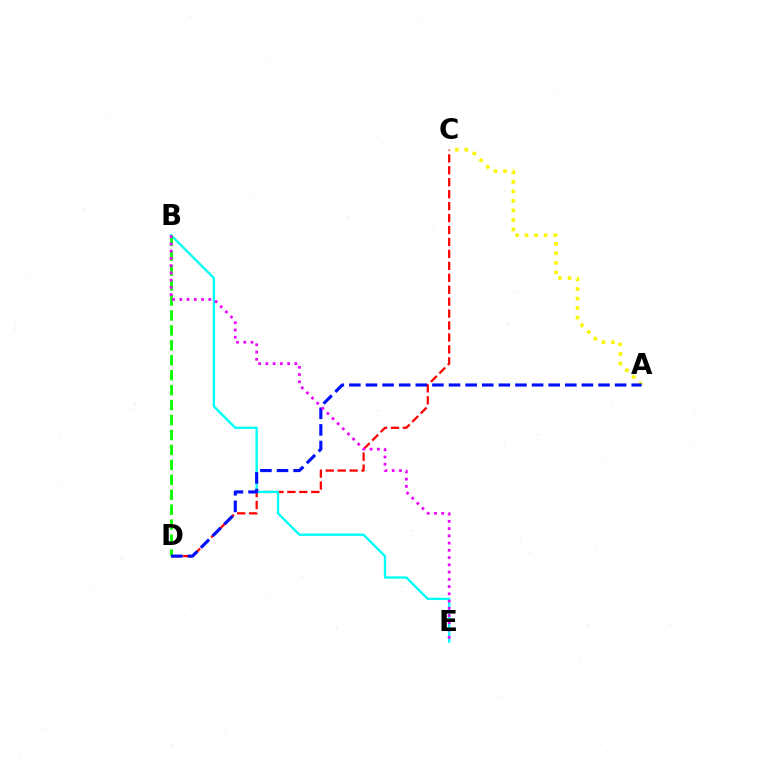{('C', 'D'): [{'color': '#ff0000', 'line_style': 'dashed', 'thickness': 1.62}], ('B', 'E'): [{'color': '#00fff6', 'line_style': 'solid', 'thickness': 1.68}, {'color': '#ee00ff', 'line_style': 'dotted', 'thickness': 1.97}], ('A', 'C'): [{'color': '#fcf500', 'line_style': 'dotted', 'thickness': 2.59}], ('B', 'D'): [{'color': '#08ff00', 'line_style': 'dashed', 'thickness': 2.03}], ('A', 'D'): [{'color': '#0010ff', 'line_style': 'dashed', 'thickness': 2.26}]}